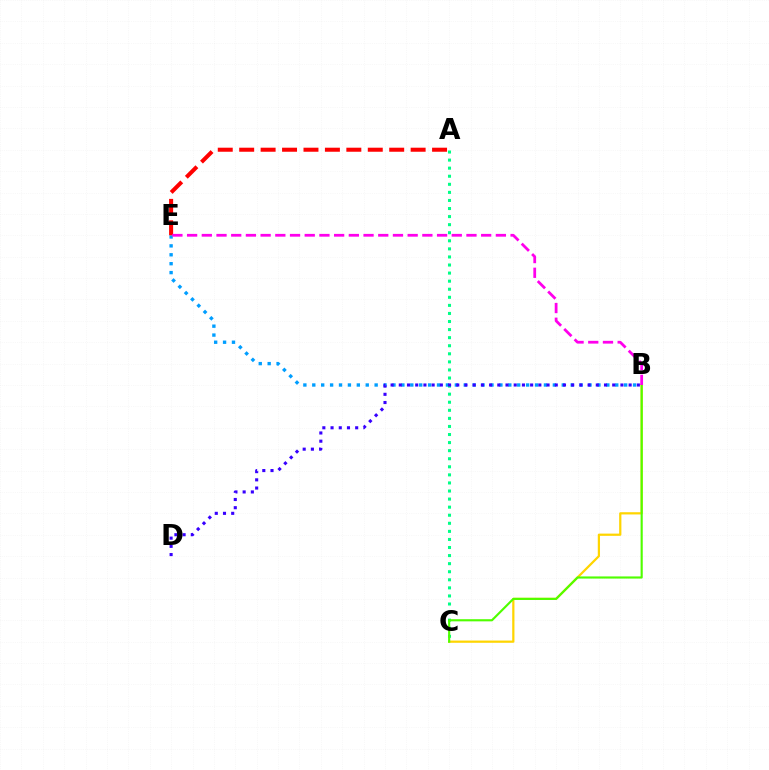{('B', 'C'): [{'color': '#ffd500', 'line_style': 'solid', 'thickness': 1.61}, {'color': '#4fff00', 'line_style': 'solid', 'thickness': 1.54}], ('B', 'E'): [{'color': '#009eff', 'line_style': 'dotted', 'thickness': 2.42}, {'color': '#ff00ed', 'line_style': 'dashed', 'thickness': 2.0}], ('A', 'C'): [{'color': '#00ff86', 'line_style': 'dotted', 'thickness': 2.19}], ('A', 'E'): [{'color': '#ff0000', 'line_style': 'dashed', 'thickness': 2.91}], ('B', 'D'): [{'color': '#3700ff', 'line_style': 'dotted', 'thickness': 2.23}]}